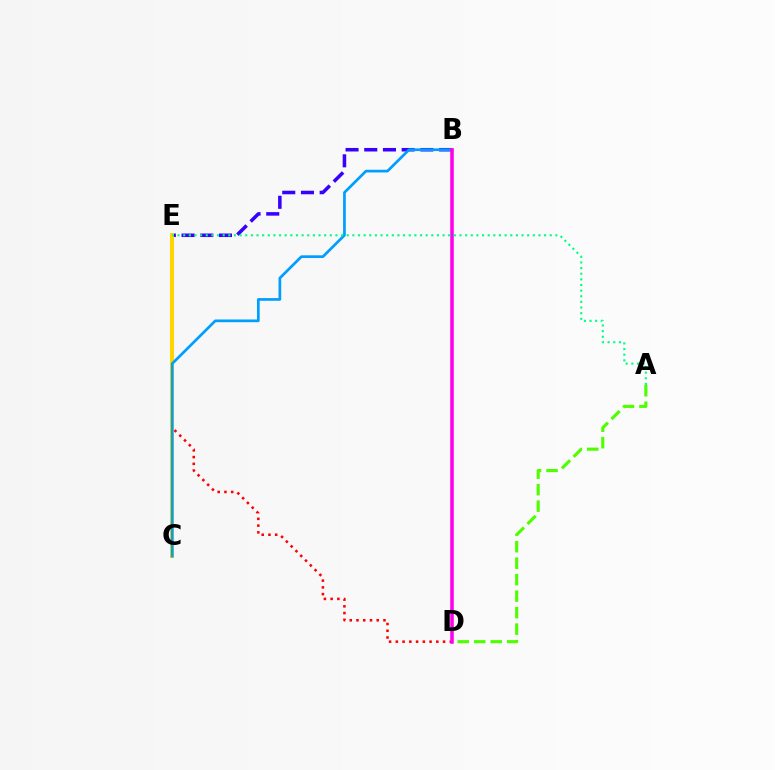{('B', 'E'): [{'color': '#3700ff', 'line_style': 'dashed', 'thickness': 2.54}], ('D', 'E'): [{'color': '#ff0000', 'line_style': 'dotted', 'thickness': 1.83}], ('A', 'D'): [{'color': '#4fff00', 'line_style': 'dashed', 'thickness': 2.24}], ('C', 'E'): [{'color': '#ffd500', 'line_style': 'solid', 'thickness': 2.89}], ('B', 'C'): [{'color': '#009eff', 'line_style': 'solid', 'thickness': 1.95}], ('B', 'D'): [{'color': '#ff00ed', 'line_style': 'solid', 'thickness': 2.56}], ('A', 'E'): [{'color': '#00ff86', 'line_style': 'dotted', 'thickness': 1.53}]}